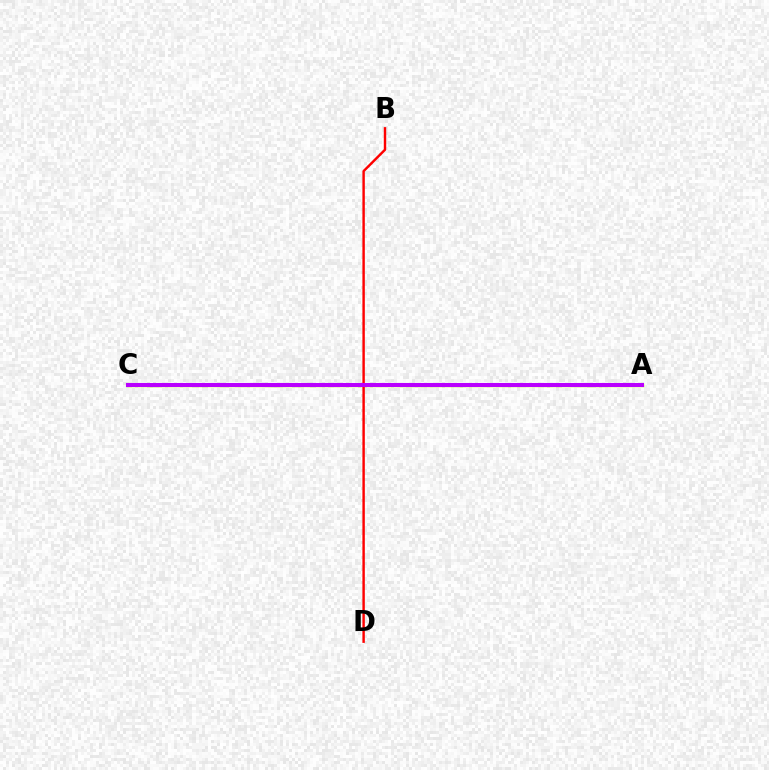{('A', 'C'): [{'color': '#d1ff00', 'line_style': 'solid', 'thickness': 2.44}, {'color': '#0074ff', 'line_style': 'solid', 'thickness': 2.72}, {'color': '#00ff5c', 'line_style': 'dotted', 'thickness': 2.86}, {'color': '#b900ff', 'line_style': 'solid', 'thickness': 2.92}], ('B', 'D'): [{'color': '#ff0000', 'line_style': 'solid', 'thickness': 1.75}]}